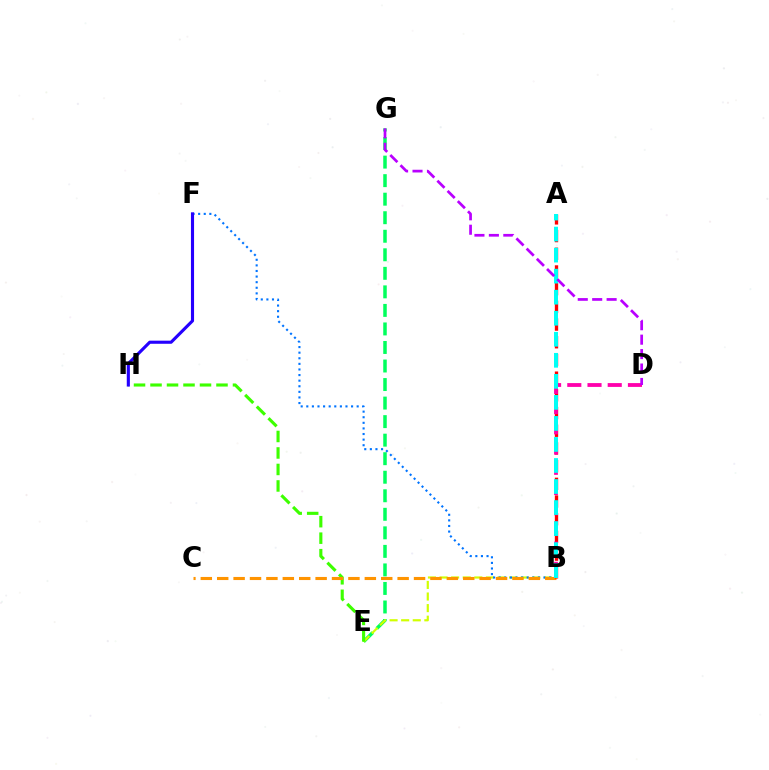{('E', 'G'): [{'color': '#00ff5c', 'line_style': 'dashed', 'thickness': 2.52}], ('B', 'E'): [{'color': '#d1ff00', 'line_style': 'dashed', 'thickness': 1.57}], ('B', 'F'): [{'color': '#0074ff', 'line_style': 'dotted', 'thickness': 1.52}], ('E', 'H'): [{'color': '#3dff00', 'line_style': 'dashed', 'thickness': 2.24}], ('B', 'C'): [{'color': '#ff9400', 'line_style': 'dashed', 'thickness': 2.23}], ('A', 'B'): [{'color': '#ff0000', 'line_style': 'dashed', 'thickness': 2.4}, {'color': '#00fff6', 'line_style': 'dashed', 'thickness': 2.86}], ('B', 'D'): [{'color': '#ff00ac', 'line_style': 'dashed', 'thickness': 2.75}], ('F', 'H'): [{'color': '#2500ff', 'line_style': 'solid', 'thickness': 2.24}], ('D', 'G'): [{'color': '#b900ff', 'line_style': 'dashed', 'thickness': 1.96}]}